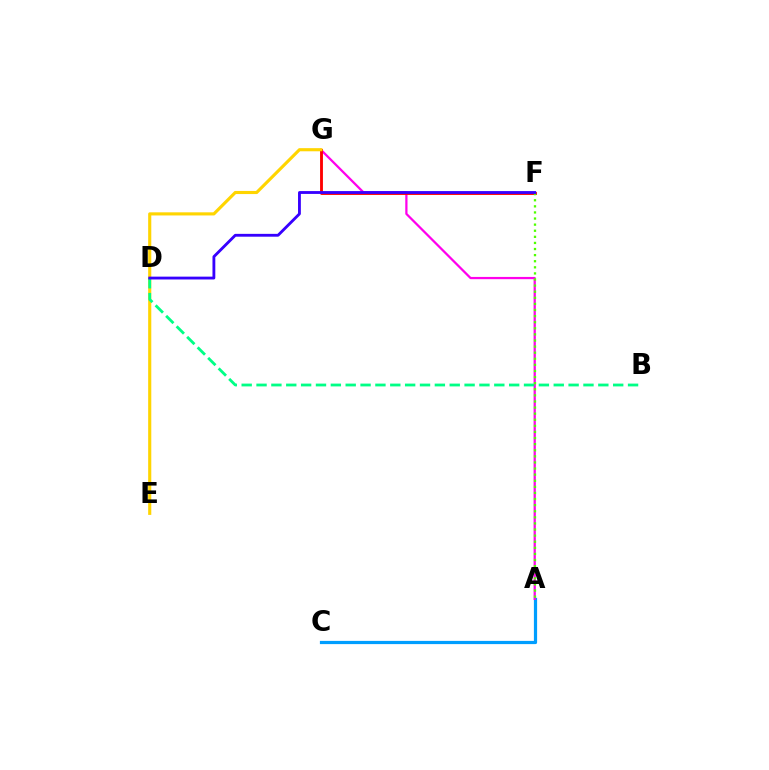{('A', 'C'): [{'color': '#009eff', 'line_style': 'solid', 'thickness': 2.31}], ('A', 'G'): [{'color': '#ff00ed', 'line_style': 'solid', 'thickness': 1.62}], ('F', 'G'): [{'color': '#ff0000', 'line_style': 'solid', 'thickness': 2.05}], ('E', 'G'): [{'color': '#ffd500', 'line_style': 'solid', 'thickness': 2.25}], ('B', 'D'): [{'color': '#00ff86', 'line_style': 'dashed', 'thickness': 2.02}], ('A', 'F'): [{'color': '#4fff00', 'line_style': 'dotted', 'thickness': 1.66}], ('D', 'F'): [{'color': '#3700ff', 'line_style': 'solid', 'thickness': 2.04}]}